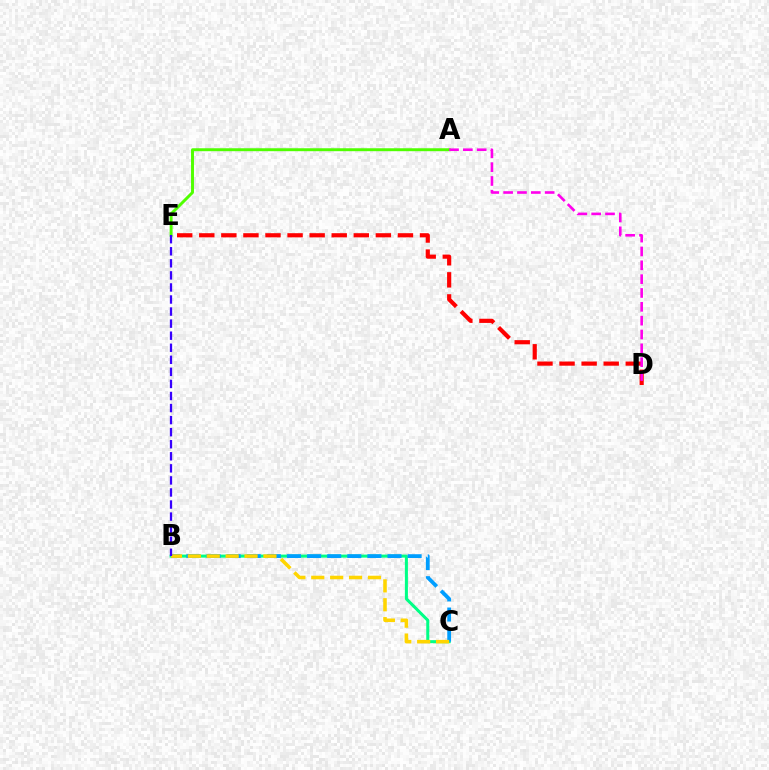{('A', 'E'): [{'color': '#4fff00', 'line_style': 'solid', 'thickness': 2.12}], ('B', 'C'): [{'color': '#00ff86', 'line_style': 'solid', 'thickness': 2.18}, {'color': '#009eff', 'line_style': 'dashed', 'thickness': 2.73}, {'color': '#ffd500', 'line_style': 'dashed', 'thickness': 2.57}], ('D', 'E'): [{'color': '#ff0000', 'line_style': 'dashed', 'thickness': 3.0}], ('B', 'E'): [{'color': '#3700ff', 'line_style': 'dashed', 'thickness': 1.64}], ('A', 'D'): [{'color': '#ff00ed', 'line_style': 'dashed', 'thickness': 1.88}]}